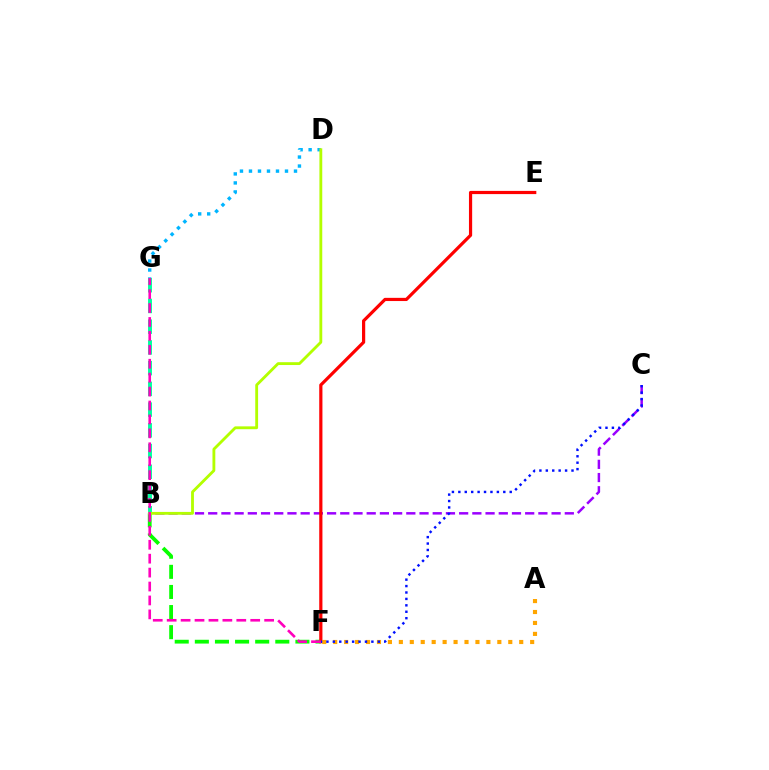{('D', 'G'): [{'color': '#00b5ff', 'line_style': 'dotted', 'thickness': 2.45}], ('B', 'C'): [{'color': '#9b00ff', 'line_style': 'dashed', 'thickness': 1.79}], ('B', 'F'): [{'color': '#08ff00', 'line_style': 'dashed', 'thickness': 2.73}], ('B', 'G'): [{'color': '#00ff9d', 'line_style': 'dashed', 'thickness': 2.82}], ('E', 'F'): [{'color': '#ff0000', 'line_style': 'solid', 'thickness': 2.3}], ('A', 'F'): [{'color': '#ffa500', 'line_style': 'dotted', 'thickness': 2.97}], ('B', 'D'): [{'color': '#b3ff00', 'line_style': 'solid', 'thickness': 2.04}], ('C', 'F'): [{'color': '#0010ff', 'line_style': 'dotted', 'thickness': 1.74}], ('F', 'G'): [{'color': '#ff00bd', 'line_style': 'dashed', 'thickness': 1.89}]}